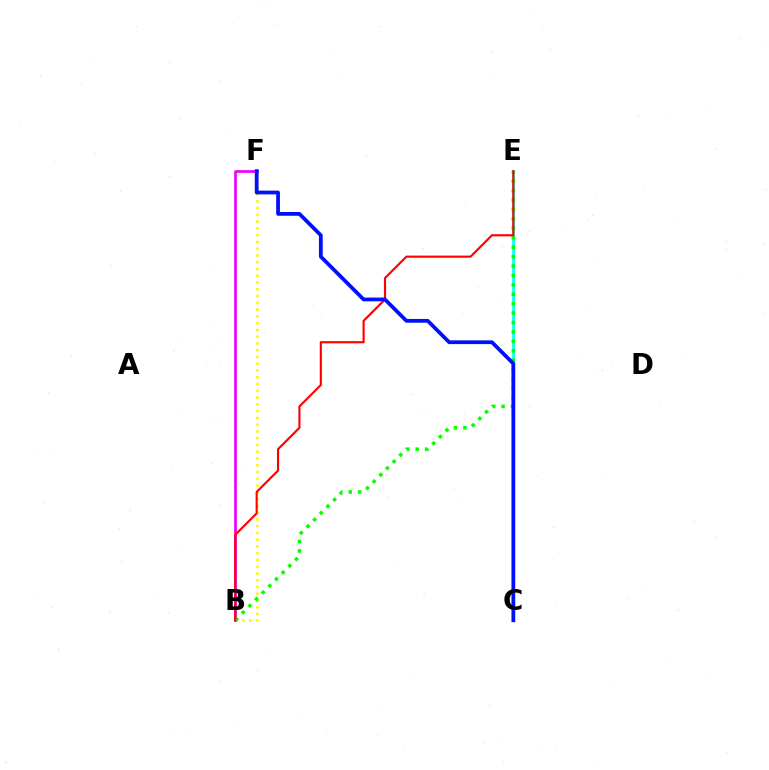{('B', 'F'): [{'color': '#fcf500', 'line_style': 'dotted', 'thickness': 1.84}, {'color': '#ee00ff', 'line_style': 'solid', 'thickness': 1.95}], ('C', 'E'): [{'color': '#00fff6', 'line_style': 'solid', 'thickness': 1.92}], ('B', 'E'): [{'color': '#08ff00', 'line_style': 'dotted', 'thickness': 2.56}, {'color': '#ff0000', 'line_style': 'solid', 'thickness': 1.54}], ('C', 'F'): [{'color': '#0010ff', 'line_style': 'solid', 'thickness': 2.71}]}